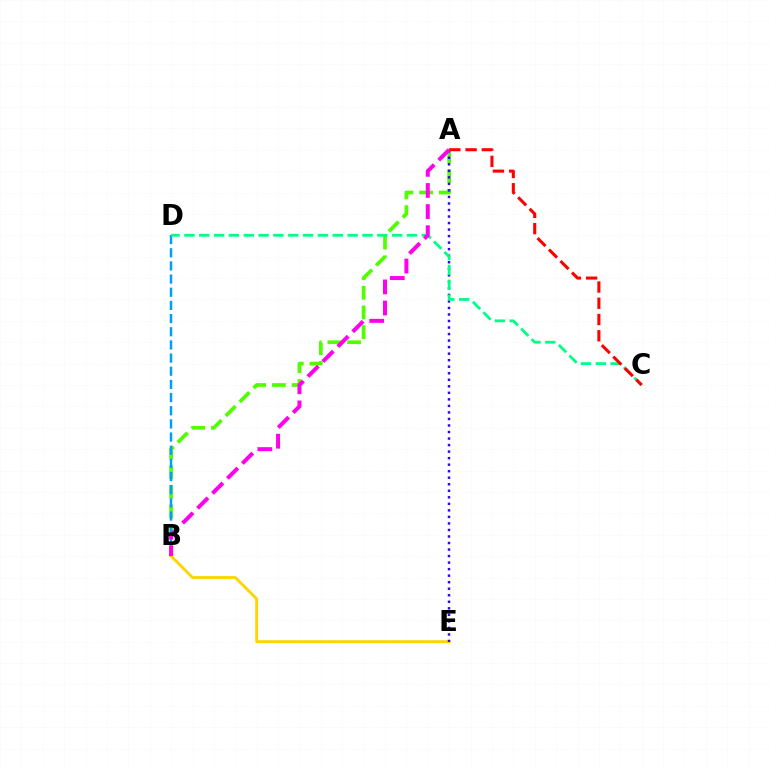{('B', 'E'): [{'color': '#ffd500', 'line_style': 'solid', 'thickness': 2.06}], ('A', 'B'): [{'color': '#4fff00', 'line_style': 'dashed', 'thickness': 2.67}, {'color': '#ff00ed', 'line_style': 'dashed', 'thickness': 2.87}], ('A', 'E'): [{'color': '#3700ff', 'line_style': 'dotted', 'thickness': 1.77}], ('B', 'D'): [{'color': '#009eff', 'line_style': 'dashed', 'thickness': 1.79}], ('C', 'D'): [{'color': '#00ff86', 'line_style': 'dashed', 'thickness': 2.02}], ('A', 'C'): [{'color': '#ff0000', 'line_style': 'dashed', 'thickness': 2.21}]}